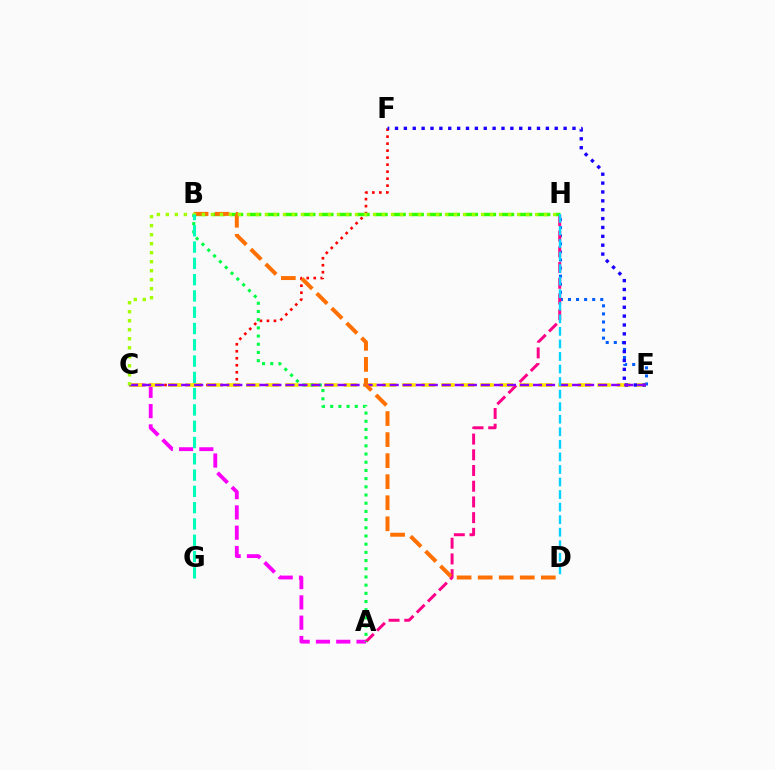{('C', 'F'): [{'color': '#ff0000', 'line_style': 'dotted', 'thickness': 1.9}], ('E', 'H'): [{'color': '#005dff', 'line_style': 'dotted', 'thickness': 2.19}], ('A', 'C'): [{'color': '#fa00f9', 'line_style': 'dashed', 'thickness': 2.76}], ('C', 'E'): [{'color': '#ffe600', 'line_style': 'dashed', 'thickness': 2.65}, {'color': '#8a00ff', 'line_style': 'dashed', 'thickness': 1.77}], ('E', 'F'): [{'color': '#1900ff', 'line_style': 'dotted', 'thickness': 2.41}], ('A', 'H'): [{'color': '#ff0088', 'line_style': 'dashed', 'thickness': 2.13}], ('A', 'B'): [{'color': '#00ff45', 'line_style': 'dotted', 'thickness': 2.23}], ('B', 'H'): [{'color': '#31ff00', 'line_style': 'dashed', 'thickness': 2.45}], ('D', 'H'): [{'color': '#00d3ff', 'line_style': 'dashed', 'thickness': 1.71}], ('B', 'D'): [{'color': '#ff7000', 'line_style': 'dashed', 'thickness': 2.86}], ('C', 'H'): [{'color': '#a2ff00', 'line_style': 'dotted', 'thickness': 2.45}], ('B', 'G'): [{'color': '#00ffbb', 'line_style': 'dashed', 'thickness': 2.21}]}